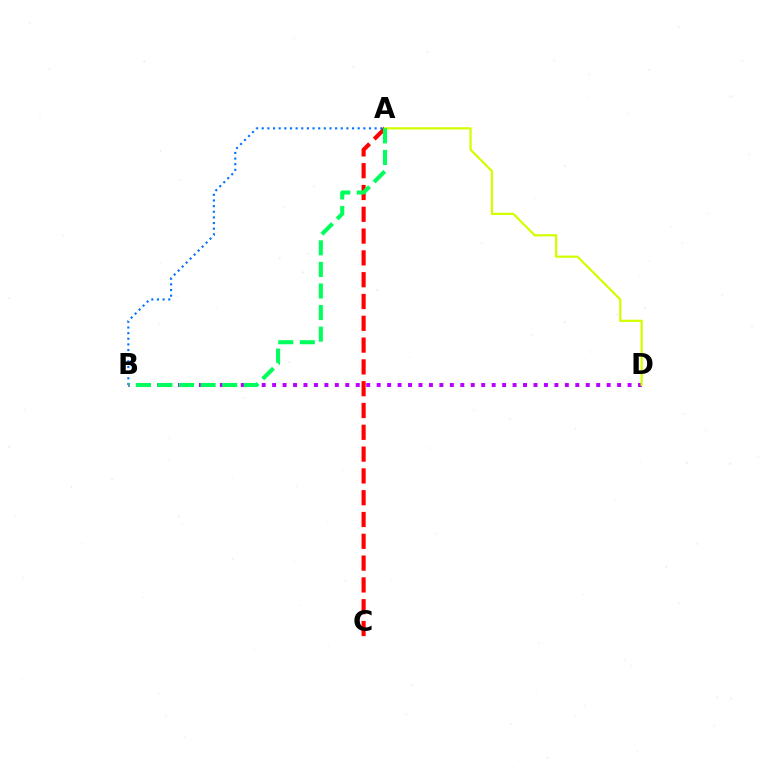{('B', 'D'): [{'color': '#b900ff', 'line_style': 'dotted', 'thickness': 2.84}], ('A', 'C'): [{'color': '#ff0000', 'line_style': 'dashed', 'thickness': 2.96}], ('A', 'D'): [{'color': '#d1ff00', 'line_style': 'solid', 'thickness': 1.61}], ('A', 'B'): [{'color': '#0074ff', 'line_style': 'dotted', 'thickness': 1.53}, {'color': '#00ff5c', 'line_style': 'dashed', 'thickness': 2.93}]}